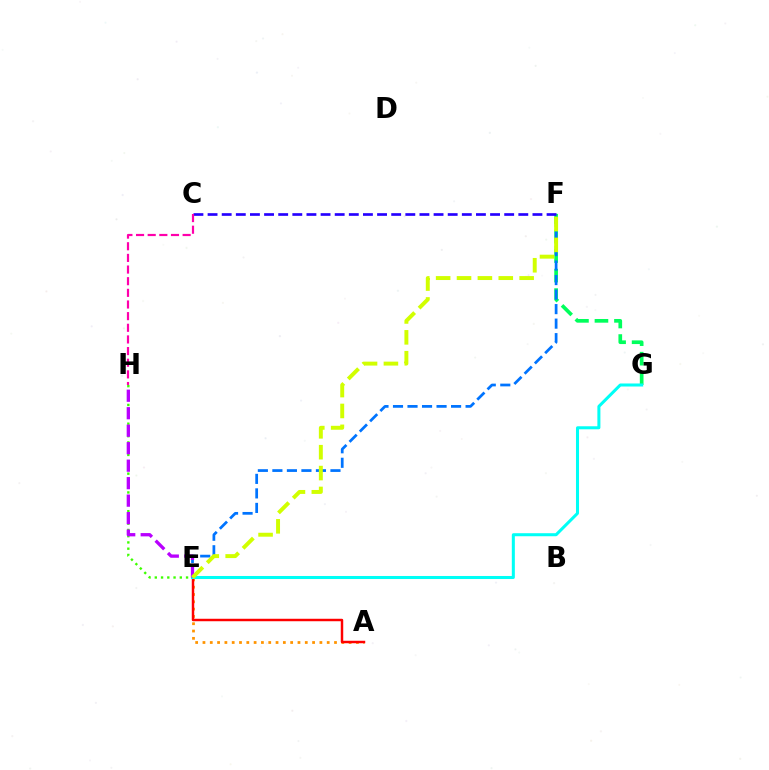{('A', 'E'): [{'color': '#ff9400', 'line_style': 'dotted', 'thickness': 1.99}, {'color': '#ff0000', 'line_style': 'solid', 'thickness': 1.77}], ('F', 'G'): [{'color': '#00ff5c', 'line_style': 'dashed', 'thickness': 2.65}], ('E', 'H'): [{'color': '#3dff00', 'line_style': 'dotted', 'thickness': 1.7}, {'color': '#b900ff', 'line_style': 'dashed', 'thickness': 2.38}], ('E', 'F'): [{'color': '#0074ff', 'line_style': 'dashed', 'thickness': 1.97}, {'color': '#d1ff00', 'line_style': 'dashed', 'thickness': 2.84}], ('E', 'G'): [{'color': '#00fff6', 'line_style': 'solid', 'thickness': 2.18}], ('C', 'F'): [{'color': '#2500ff', 'line_style': 'dashed', 'thickness': 1.92}], ('C', 'H'): [{'color': '#ff00ac', 'line_style': 'dashed', 'thickness': 1.58}]}